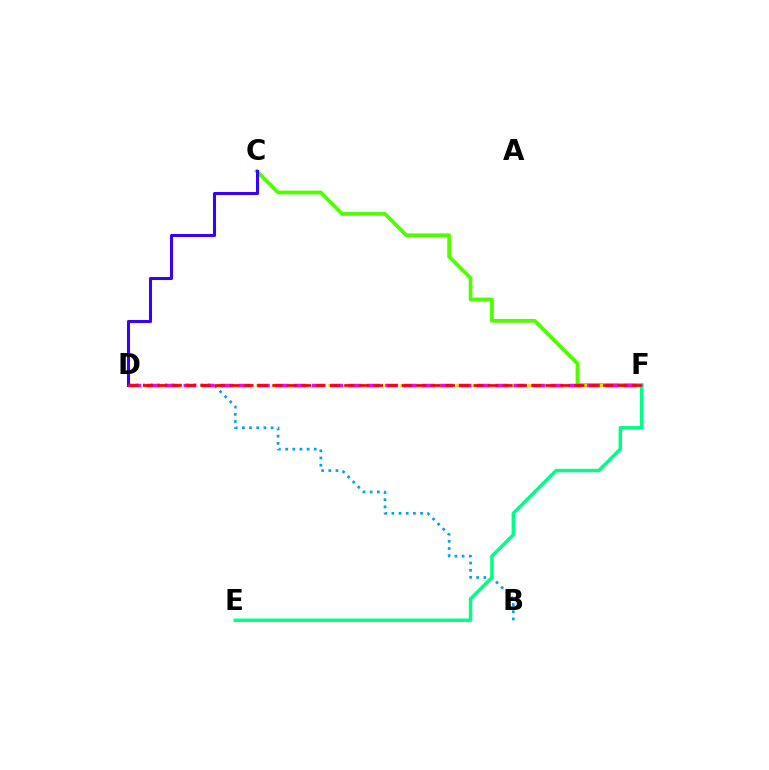{('C', 'F'): [{'color': '#4fff00', 'line_style': 'solid', 'thickness': 2.72}], ('B', 'D'): [{'color': '#009eff', 'line_style': 'dotted', 'thickness': 1.95}], ('D', 'F'): [{'color': '#ffd500', 'line_style': 'dotted', 'thickness': 2.17}, {'color': '#ff00ed', 'line_style': 'dashed', 'thickness': 2.49}, {'color': '#ff0000', 'line_style': 'dashed', 'thickness': 1.95}], ('C', 'D'): [{'color': '#3700ff', 'line_style': 'solid', 'thickness': 2.2}], ('E', 'F'): [{'color': '#00ff86', 'line_style': 'solid', 'thickness': 2.5}]}